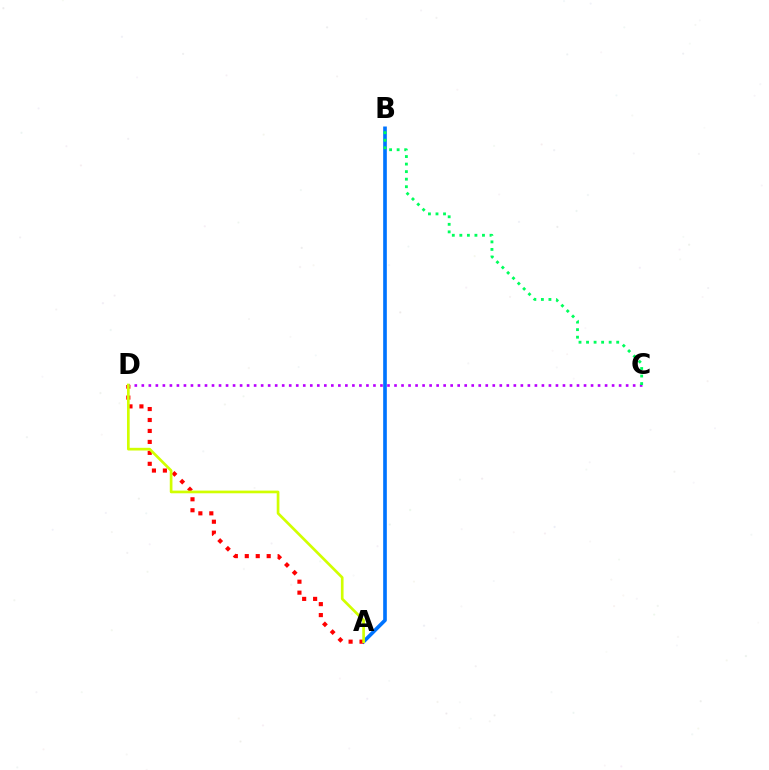{('A', 'B'): [{'color': '#0074ff', 'line_style': 'solid', 'thickness': 2.63}], ('A', 'D'): [{'color': '#ff0000', 'line_style': 'dotted', 'thickness': 2.98}, {'color': '#d1ff00', 'line_style': 'solid', 'thickness': 1.93}], ('C', 'D'): [{'color': '#b900ff', 'line_style': 'dotted', 'thickness': 1.91}], ('B', 'C'): [{'color': '#00ff5c', 'line_style': 'dotted', 'thickness': 2.05}]}